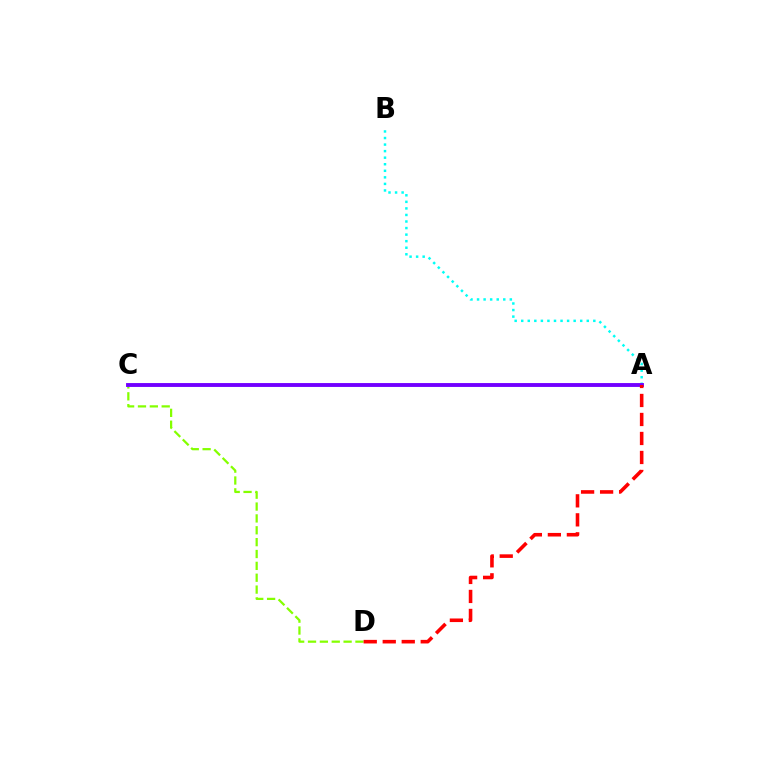{('C', 'D'): [{'color': '#84ff00', 'line_style': 'dashed', 'thickness': 1.61}], ('A', 'B'): [{'color': '#00fff6', 'line_style': 'dotted', 'thickness': 1.78}], ('A', 'C'): [{'color': '#7200ff', 'line_style': 'solid', 'thickness': 2.79}], ('A', 'D'): [{'color': '#ff0000', 'line_style': 'dashed', 'thickness': 2.58}]}